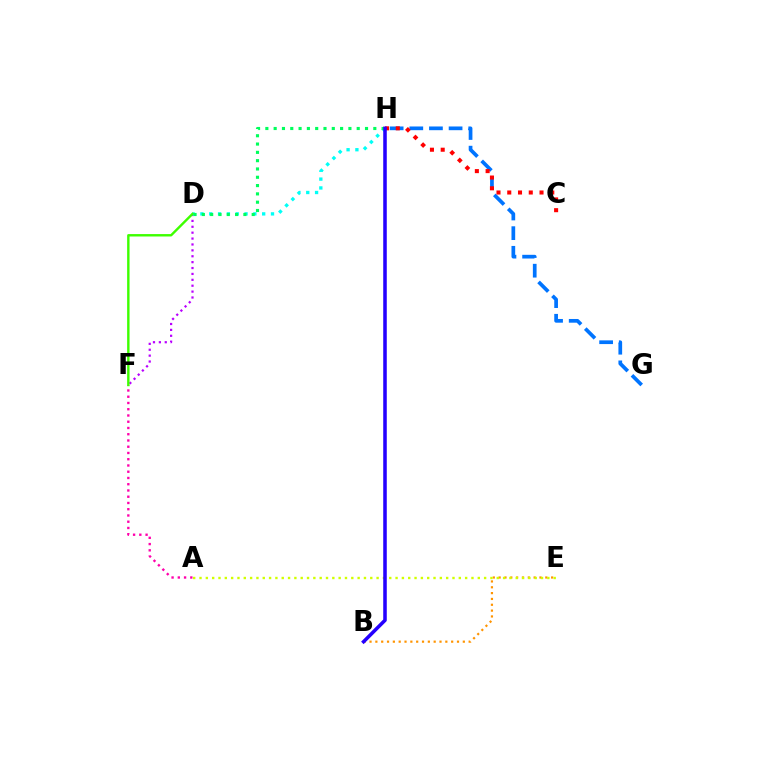{('B', 'E'): [{'color': '#ff9400', 'line_style': 'dotted', 'thickness': 1.58}], ('G', 'H'): [{'color': '#0074ff', 'line_style': 'dashed', 'thickness': 2.67}], ('C', 'H'): [{'color': '#ff0000', 'line_style': 'dotted', 'thickness': 2.92}], ('A', 'F'): [{'color': '#ff00ac', 'line_style': 'dotted', 'thickness': 1.7}], ('D', 'F'): [{'color': '#b900ff', 'line_style': 'dotted', 'thickness': 1.6}, {'color': '#3dff00', 'line_style': 'solid', 'thickness': 1.73}], ('D', 'H'): [{'color': '#00fff6', 'line_style': 'dotted', 'thickness': 2.4}, {'color': '#00ff5c', 'line_style': 'dotted', 'thickness': 2.26}], ('A', 'E'): [{'color': '#d1ff00', 'line_style': 'dotted', 'thickness': 1.72}], ('B', 'H'): [{'color': '#2500ff', 'line_style': 'solid', 'thickness': 2.55}]}